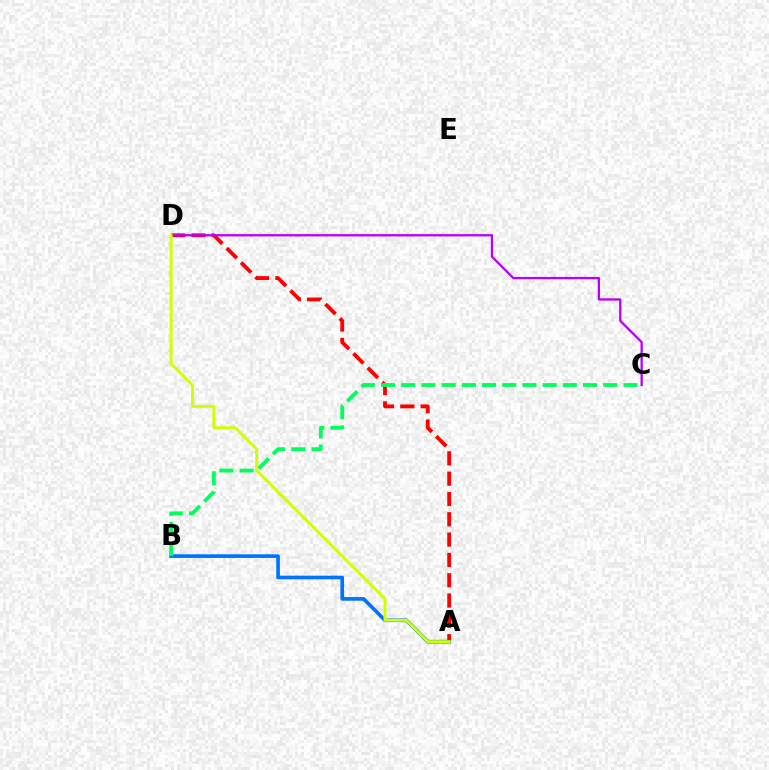{('A', 'D'): [{'color': '#ff0000', 'line_style': 'dashed', 'thickness': 2.76}, {'color': '#d1ff00', 'line_style': 'solid', 'thickness': 2.12}], ('C', 'D'): [{'color': '#b900ff', 'line_style': 'solid', 'thickness': 1.65}], ('A', 'B'): [{'color': '#0074ff', 'line_style': 'solid', 'thickness': 2.63}], ('B', 'C'): [{'color': '#00ff5c', 'line_style': 'dashed', 'thickness': 2.74}]}